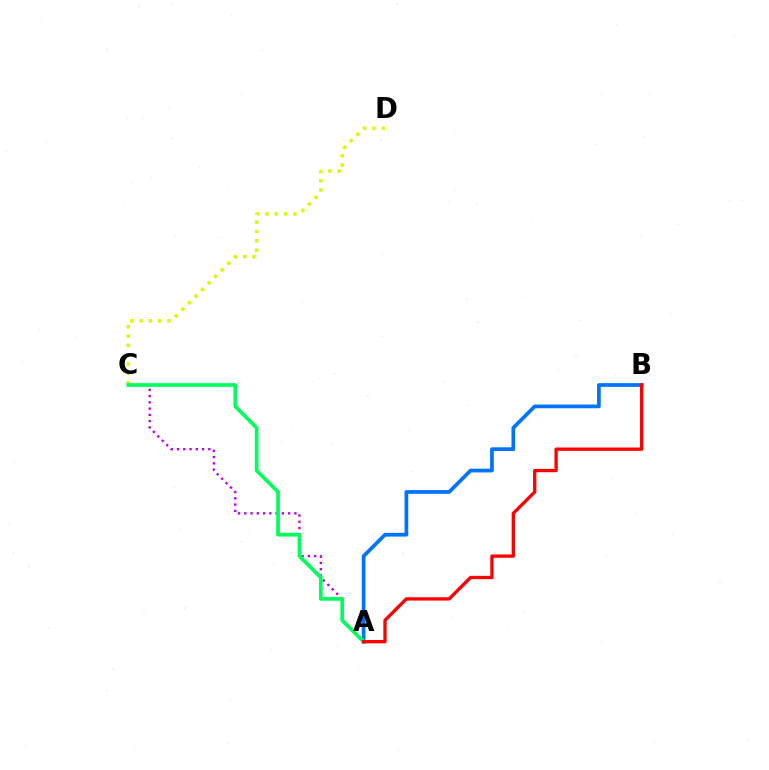{('A', 'B'): [{'color': '#0074ff', 'line_style': 'solid', 'thickness': 2.68}, {'color': '#ff0000', 'line_style': 'solid', 'thickness': 2.39}], ('C', 'D'): [{'color': '#d1ff00', 'line_style': 'dotted', 'thickness': 2.53}], ('A', 'C'): [{'color': '#b900ff', 'line_style': 'dotted', 'thickness': 1.7}, {'color': '#00ff5c', 'line_style': 'solid', 'thickness': 2.66}]}